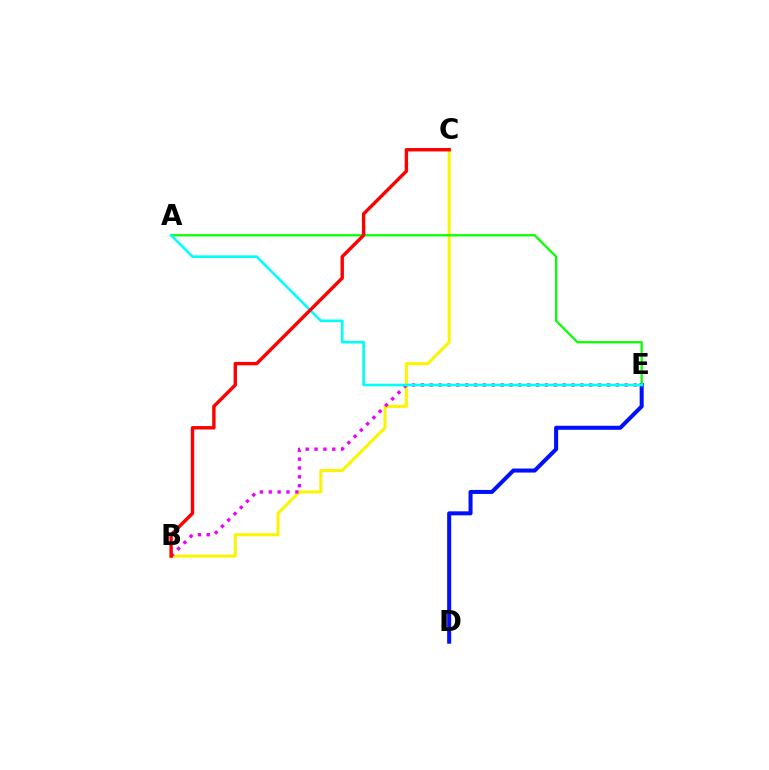{('B', 'C'): [{'color': '#fcf500', 'line_style': 'solid', 'thickness': 2.19}, {'color': '#ff0000', 'line_style': 'solid', 'thickness': 2.45}], ('D', 'E'): [{'color': '#0010ff', 'line_style': 'solid', 'thickness': 2.9}], ('B', 'E'): [{'color': '#ee00ff', 'line_style': 'dotted', 'thickness': 2.41}], ('A', 'E'): [{'color': '#08ff00', 'line_style': 'solid', 'thickness': 1.64}, {'color': '#00fff6', 'line_style': 'solid', 'thickness': 1.9}]}